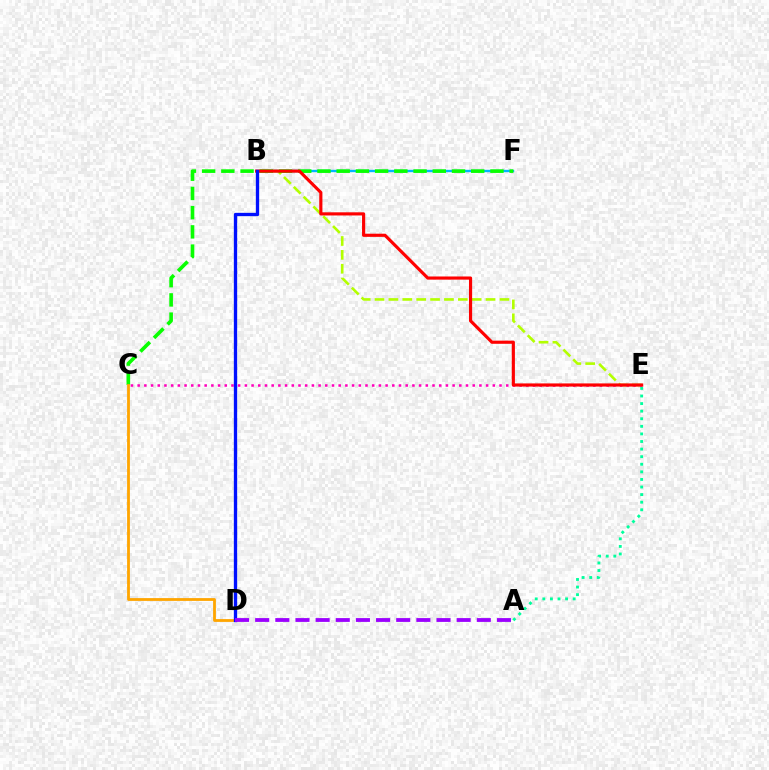{('B', 'E'): [{'color': '#b3ff00', 'line_style': 'dashed', 'thickness': 1.88}, {'color': '#ff0000', 'line_style': 'solid', 'thickness': 2.27}], ('C', 'E'): [{'color': '#ff00bd', 'line_style': 'dotted', 'thickness': 1.82}], ('B', 'F'): [{'color': '#00b5ff', 'line_style': 'solid', 'thickness': 1.71}], ('C', 'F'): [{'color': '#08ff00', 'line_style': 'dashed', 'thickness': 2.61}], ('C', 'D'): [{'color': '#ffa500', 'line_style': 'solid', 'thickness': 2.01}], ('B', 'D'): [{'color': '#0010ff', 'line_style': 'solid', 'thickness': 2.39}], ('A', 'D'): [{'color': '#9b00ff', 'line_style': 'dashed', 'thickness': 2.74}], ('A', 'E'): [{'color': '#00ff9d', 'line_style': 'dotted', 'thickness': 2.06}]}